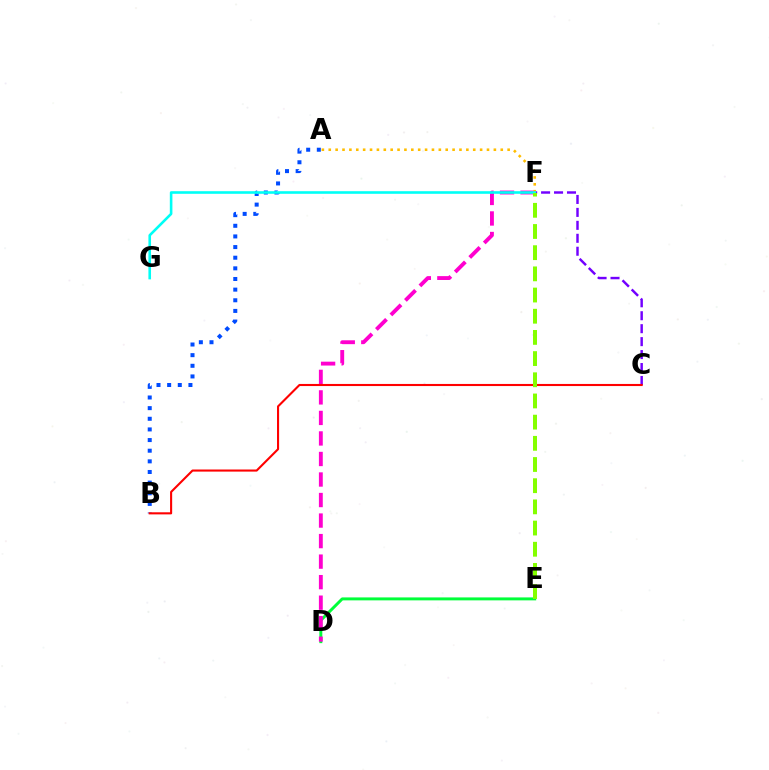{('A', 'B'): [{'color': '#004bff', 'line_style': 'dotted', 'thickness': 2.89}], ('C', 'F'): [{'color': '#7200ff', 'line_style': 'dashed', 'thickness': 1.76}], ('D', 'E'): [{'color': '#00ff39', 'line_style': 'solid', 'thickness': 2.12}], ('D', 'F'): [{'color': '#ff00cf', 'line_style': 'dashed', 'thickness': 2.79}], ('A', 'F'): [{'color': '#ffbd00', 'line_style': 'dotted', 'thickness': 1.87}], ('F', 'G'): [{'color': '#00fff6', 'line_style': 'solid', 'thickness': 1.87}], ('B', 'C'): [{'color': '#ff0000', 'line_style': 'solid', 'thickness': 1.51}], ('E', 'F'): [{'color': '#84ff00', 'line_style': 'dashed', 'thickness': 2.88}]}